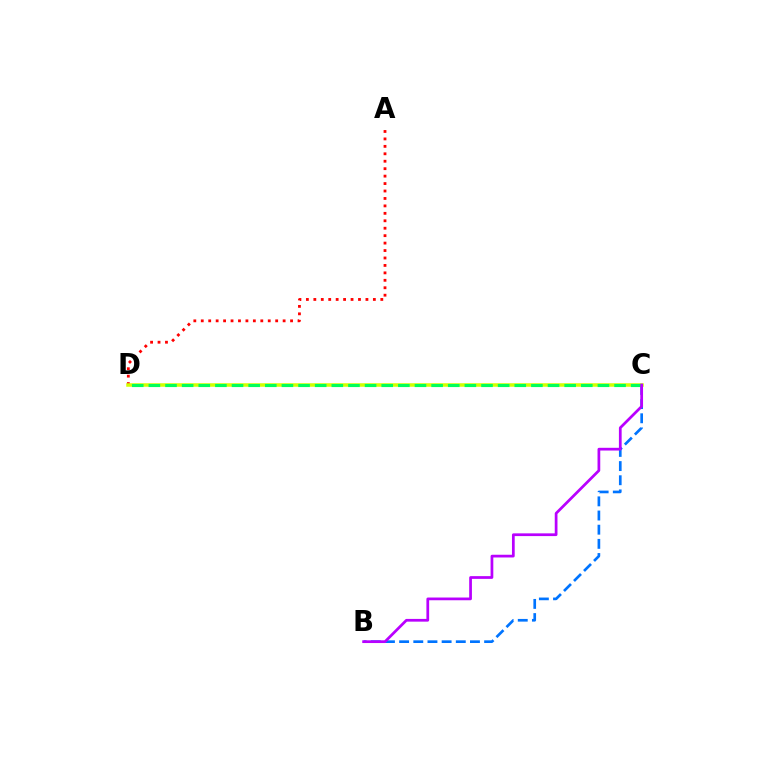{('B', 'C'): [{'color': '#0074ff', 'line_style': 'dashed', 'thickness': 1.92}, {'color': '#b900ff', 'line_style': 'solid', 'thickness': 1.97}], ('A', 'D'): [{'color': '#ff0000', 'line_style': 'dotted', 'thickness': 2.02}], ('C', 'D'): [{'color': '#d1ff00', 'line_style': 'solid', 'thickness': 2.53}, {'color': '#00ff5c', 'line_style': 'dashed', 'thickness': 2.26}]}